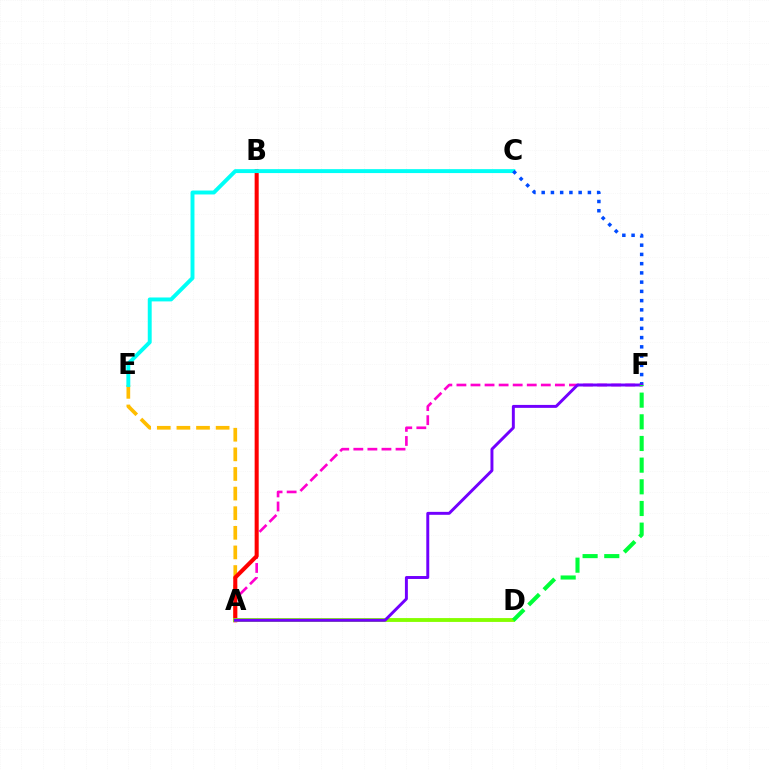{('A', 'F'): [{'color': '#ff00cf', 'line_style': 'dashed', 'thickness': 1.91}, {'color': '#7200ff', 'line_style': 'solid', 'thickness': 2.12}], ('A', 'E'): [{'color': '#ffbd00', 'line_style': 'dashed', 'thickness': 2.66}], ('A', 'B'): [{'color': '#ff0000', 'line_style': 'solid', 'thickness': 2.92}], ('C', 'E'): [{'color': '#00fff6', 'line_style': 'solid', 'thickness': 2.83}], ('C', 'F'): [{'color': '#004bff', 'line_style': 'dotted', 'thickness': 2.51}], ('A', 'D'): [{'color': '#84ff00', 'line_style': 'solid', 'thickness': 2.78}], ('D', 'F'): [{'color': '#00ff39', 'line_style': 'dashed', 'thickness': 2.94}]}